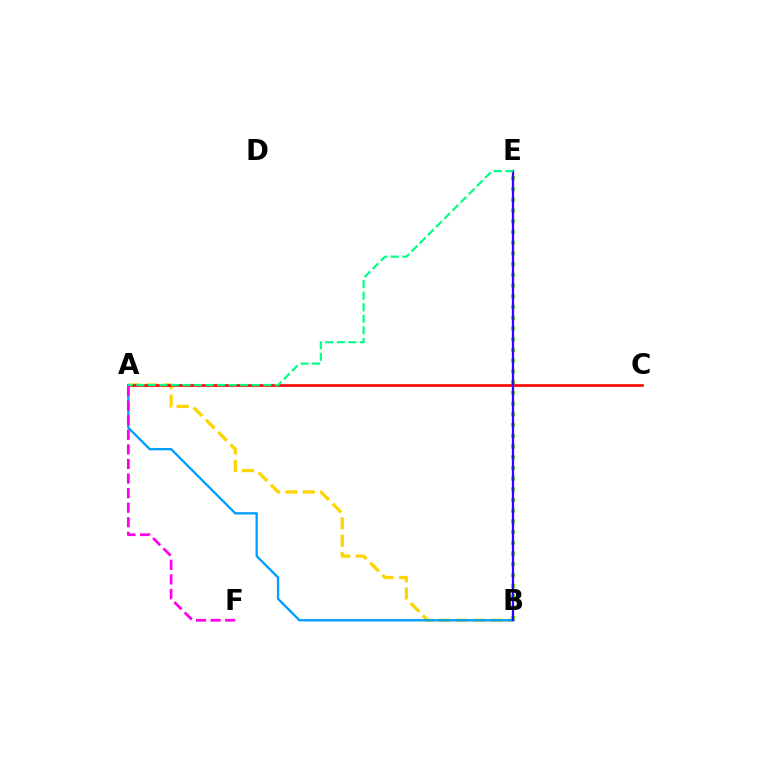{('A', 'B'): [{'color': '#ffd500', 'line_style': 'dashed', 'thickness': 2.37}, {'color': '#009eff', 'line_style': 'solid', 'thickness': 1.68}], ('B', 'E'): [{'color': '#4fff00', 'line_style': 'dotted', 'thickness': 2.91}, {'color': '#3700ff', 'line_style': 'solid', 'thickness': 1.64}], ('A', 'C'): [{'color': '#ff0000', 'line_style': 'solid', 'thickness': 1.9}], ('A', 'F'): [{'color': '#ff00ed', 'line_style': 'dashed', 'thickness': 1.98}], ('A', 'E'): [{'color': '#00ff86', 'line_style': 'dashed', 'thickness': 1.57}]}